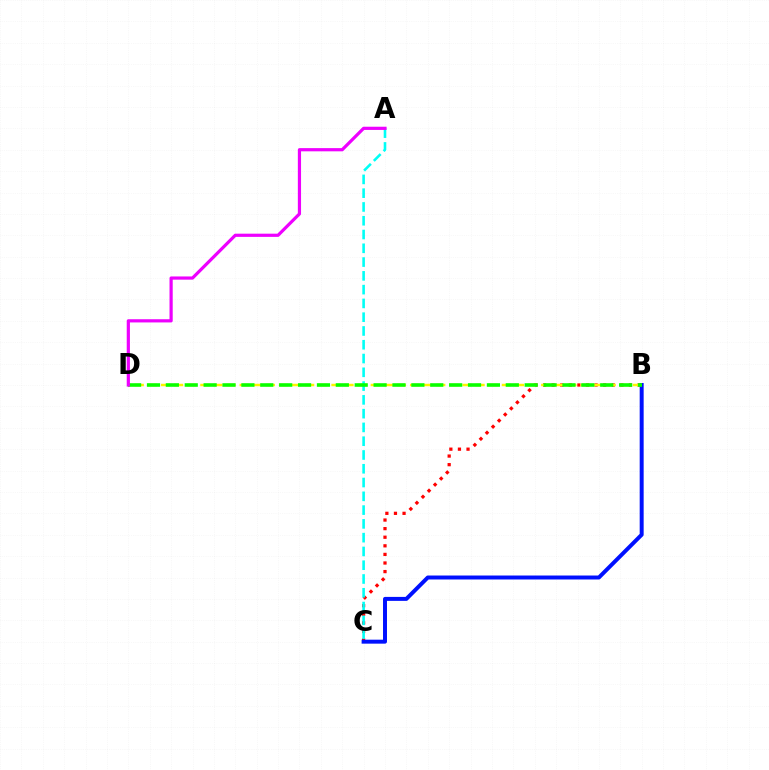{('B', 'C'): [{'color': '#ff0000', 'line_style': 'dotted', 'thickness': 2.33}, {'color': '#0010ff', 'line_style': 'solid', 'thickness': 2.86}], ('B', 'D'): [{'color': '#fcf500', 'line_style': 'dashed', 'thickness': 1.78}, {'color': '#08ff00', 'line_style': 'dashed', 'thickness': 2.57}], ('A', 'C'): [{'color': '#00fff6', 'line_style': 'dashed', 'thickness': 1.87}], ('A', 'D'): [{'color': '#ee00ff', 'line_style': 'solid', 'thickness': 2.31}]}